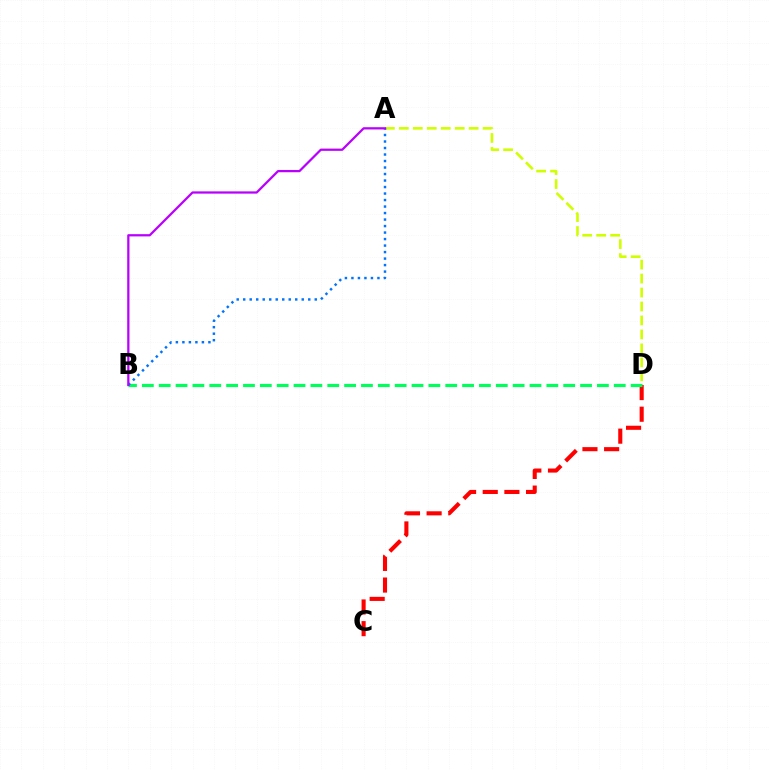{('C', 'D'): [{'color': '#ff0000', 'line_style': 'dashed', 'thickness': 2.94}], ('B', 'D'): [{'color': '#00ff5c', 'line_style': 'dashed', 'thickness': 2.29}], ('A', 'D'): [{'color': '#d1ff00', 'line_style': 'dashed', 'thickness': 1.9}], ('A', 'B'): [{'color': '#0074ff', 'line_style': 'dotted', 'thickness': 1.77}, {'color': '#b900ff', 'line_style': 'solid', 'thickness': 1.62}]}